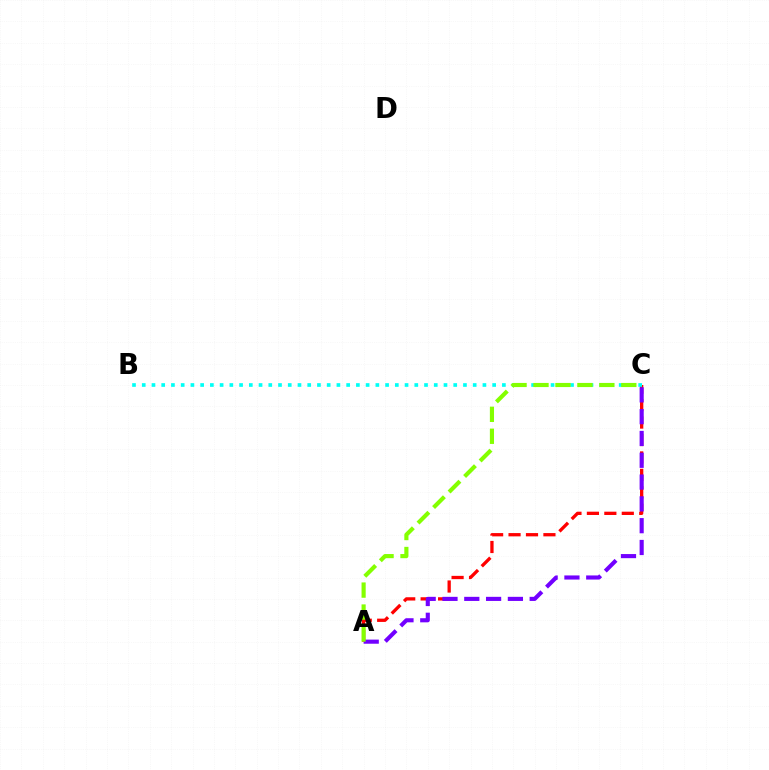{('A', 'C'): [{'color': '#ff0000', 'line_style': 'dashed', 'thickness': 2.37}, {'color': '#7200ff', 'line_style': 'dashed', 'thickness': 2.96}, {'color': '#84ff00', 'line_style': 'dashed', 'thickness': 2.98}], ('B', 'C'): [{'color': '#00fff6', 'line_style': 'dotted', 'thickness': 2.64}]}